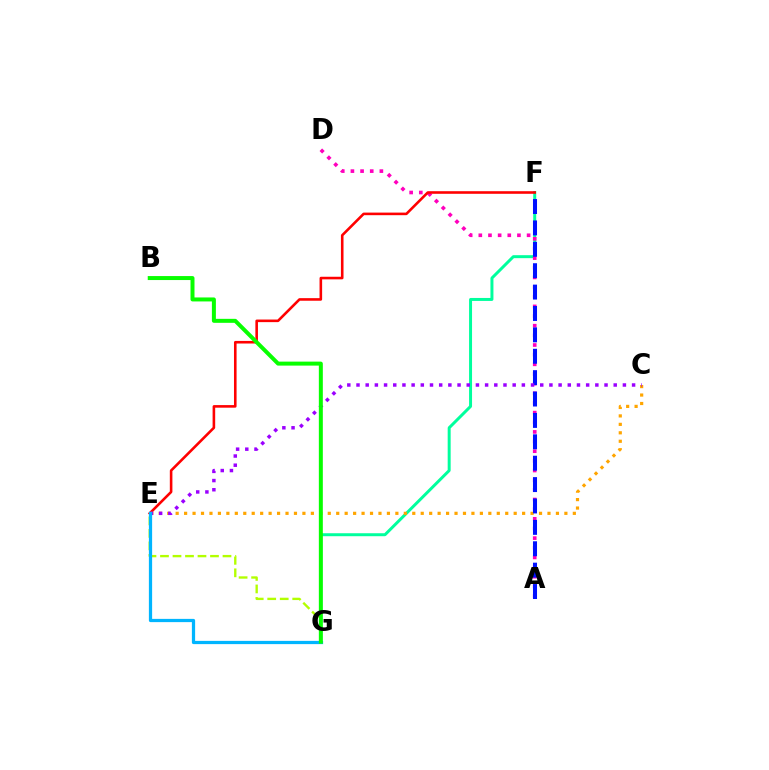{('E', 'G'): [{'color': '#b3ff00', 'line_style': 'dashed', 'thickness': 1.7}, {'color': '#00b5ff', 'line_style': 'solid', 'thickness': 2.33}], ('F', 'G'): [{'color': '#00ff9d', 'line_style': 'solid', 'thickness': 2.14}], ('A', 'D'): [{'color': '#ff00bd', 'line_style': 'dotted', 'thickness': 2.62}], ('E', 'F'): [{'color': '#ff0000', 'line_style': 'solid', 'thickness': 1.86}], ('C', 'E'): [{'color': '#ffa500', 'line_style': 'dotted', 'thickness': 2.3}, {'color': '#9b00ff', 'line_style': 'dotted', 'thickness': 2.5}], ('A', 'F'): [{'color': '#0010ff', 'line_style': 'dashed', 'thickness': 2.91}], ('B', 'G'): [{'color': '#08ff00', 'line_style': 'solid', 'thickness': 2.87}]}